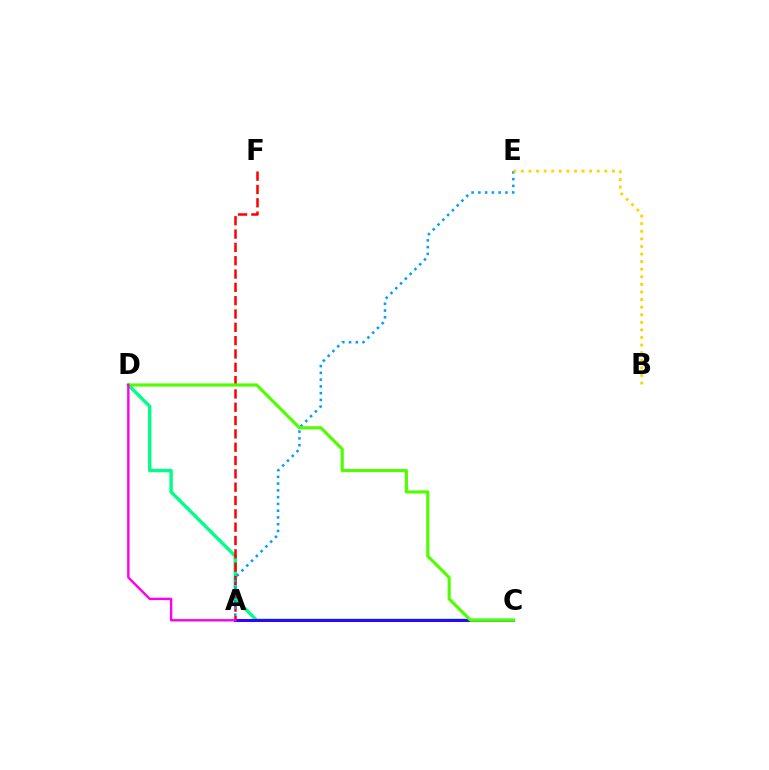{('C', 'D'): [{'color': '#00ff86', 'line_style': 'solid', 'thickness': 2.44}, {'color': '#4fff00', 'line_style': 'solid', 'thickness': 2.26}], ('A', 'F'): [{'color': '#ff0000', 'line_style': 'dashed', 'thickness': 1.81}], ('A', 'C'): [{'color': '#3700ff', 'line_style': 'solid', 'thickness': 2.17}], ('A', 'E'): [{'color': '#009eff', 'line_style': 'dotted', 'thickness': 1.84}], ('A', 'D'): [{'color': '#ff00ed', 'line_style': 'solid', 'thickness': 1.73}], ('B', 'E'): [{'color': '#ffd500', 'line_style': 'dotted', 'thickness': 2.06}]}